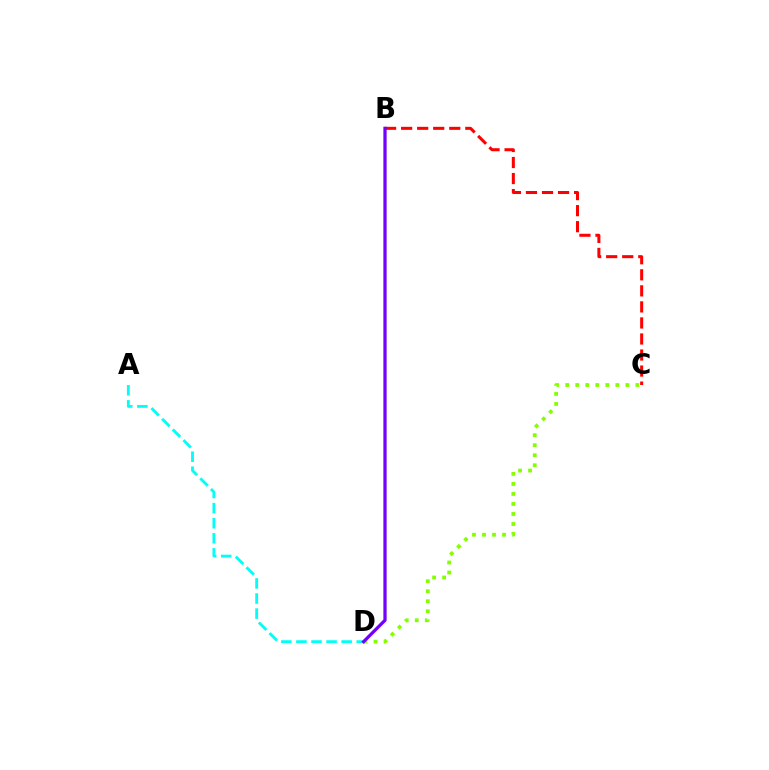{('C', 'D'): [{'color': '#84ff00', 'line_style': 'dotted', 'thickness': 2.72}], ('A', 'D'): [{'color': '#00fff6', 'line_style': 'dashed', 'thickness': 2.05}], ('B', 'C'): [{'color': '#ff0000', 'line_style': 'dashed', 'thickness': 2.18}], ('B', 'D'): [{'color': '#7200ff', 'line_style': 'solid', 'thickness': 2.34}]}